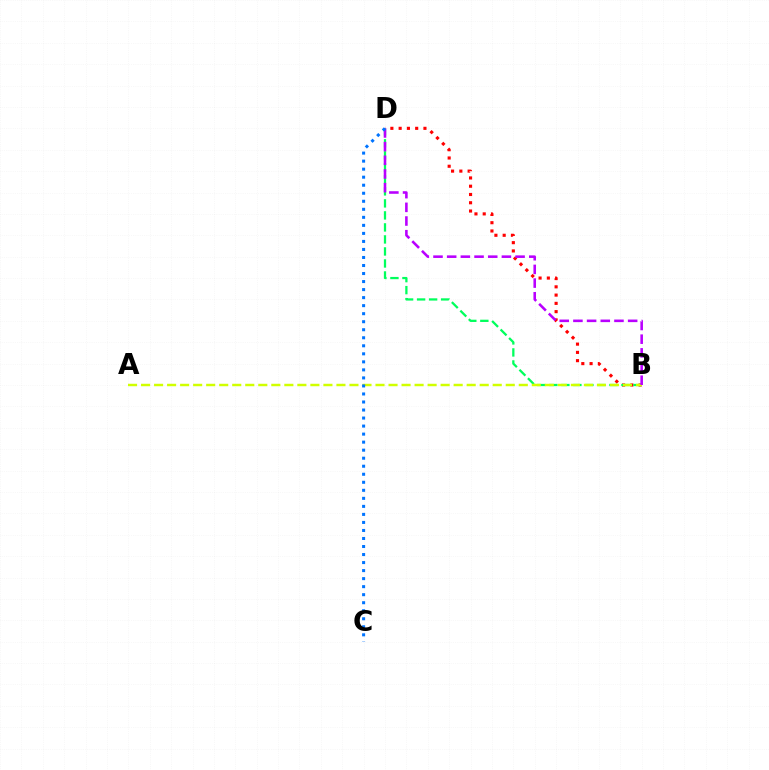{('B', 'D'): [{'color': '#ff0000', 'line_style': 'dotted', 'thickness': 2.25}, {'color': '#00ff5c', 'line_style': 'dashed', 'thickness': 1.63}, {'color': '#b900ff', 'line_style': 'dashed', 'thickness': 1.86}], ('A', 'B'): [{'color': '#d1ff00', 'line_style': 'dashed', 'thickness': 1.77}], ('C', 'D'): [{'color': '#0074ff', 'line_style': 'dotted', 'thickness': 2.18}]}